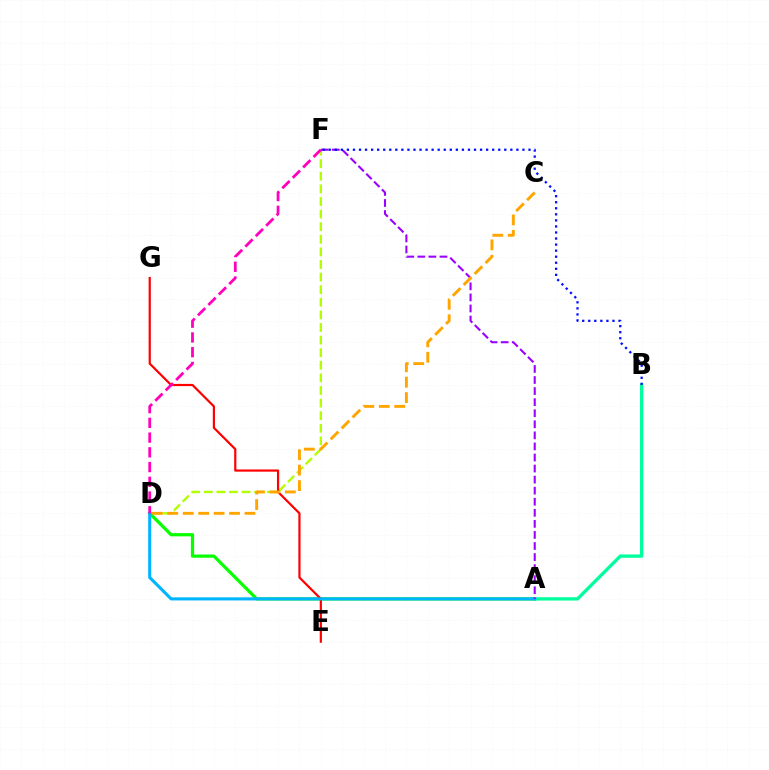{('D', 'F'): [{'color': '#b3ff00', 'line_style': 'dashed', 'thickness': 1.71}, {'color': '#ff00bd', 'line_style': 'dashed', 'thickness': 2.0}], ('A', 'D'): [{'color': '#08ff00', 'line_style': 'solid', 'thickness': 2.33}, {'color': '#00b5ff', 'line_style': 'solid', 'thickness': 2.23}], ('E', 'G'): [{'color': '#ff0000', 'line_style': 'solid', 'thickness': 1.58}], ('A', 'B'): [{'color': '#00ff9d', 'line_style': 'solid', 'thickness': 2.4}], ('A', 'F'): [{'color': '#9b00ff', 'line_style': 'dashed', 'thickness': 1.5}], ('B', 'F'): [{'color': '#0010ff', 'line_style': 'dotted', 'thickness': 1.64}], ('C', 'D'): [{'color': '#ffa500', 'line_style': 'dashed', 'thickness': 2.1}]}